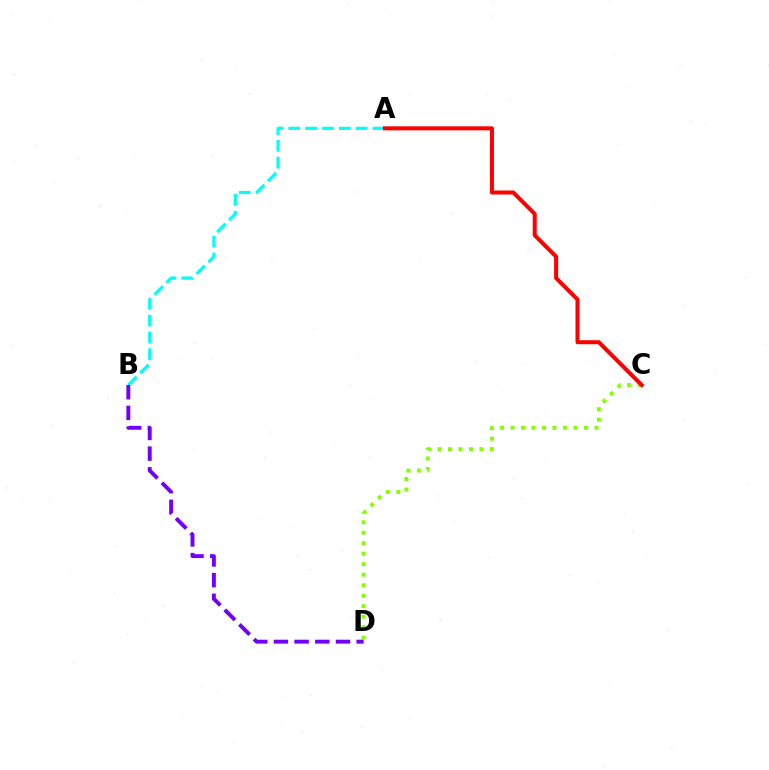{('A', 'B'): [{'color': '#00fff6', 'line_style': 'dashed', 'thickness': 2.29}], ('C', 'D'): [{'color': '#84ff00', 'line_style': 'dotted', 'thickness': 2.85}], ('A', 'C'): [{'color': '#ff0000', 'line_style': 'solid', 'thickness': 2.89}], ('B', 'D'): [{'color': '#7200ff', 'line_style': 'dashed', 'thickness': 2.81}]}